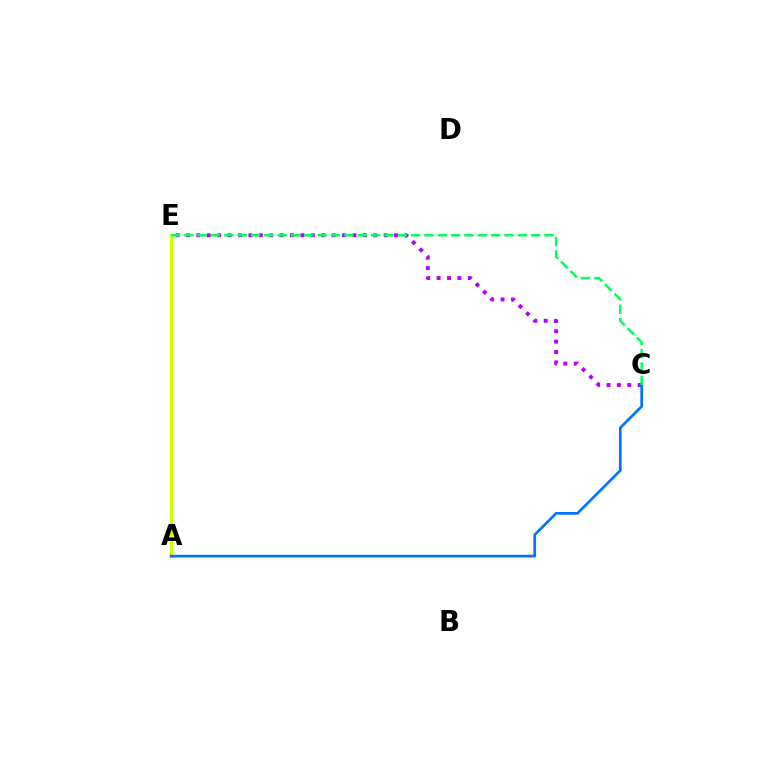{('A', 'E'): [{'color': '#ff0000', 'line_style': 'dotted', 'thickness': 2.19}, {'color': '#d1ff00', 'line_style': 'solid', 'thickness': 2.34}], ('C', 'E'): [{'color': '#b900ff', 'line_style': 'dotted', 'thickness': 2.83}, {'color': '#00ff5c', 'line_style': 'dashed', 'thickness': 1.81}], ('A', 'C'): [{'color': '#0074ff', 'line_style': 'solid', 'thickness': 1.95}]}